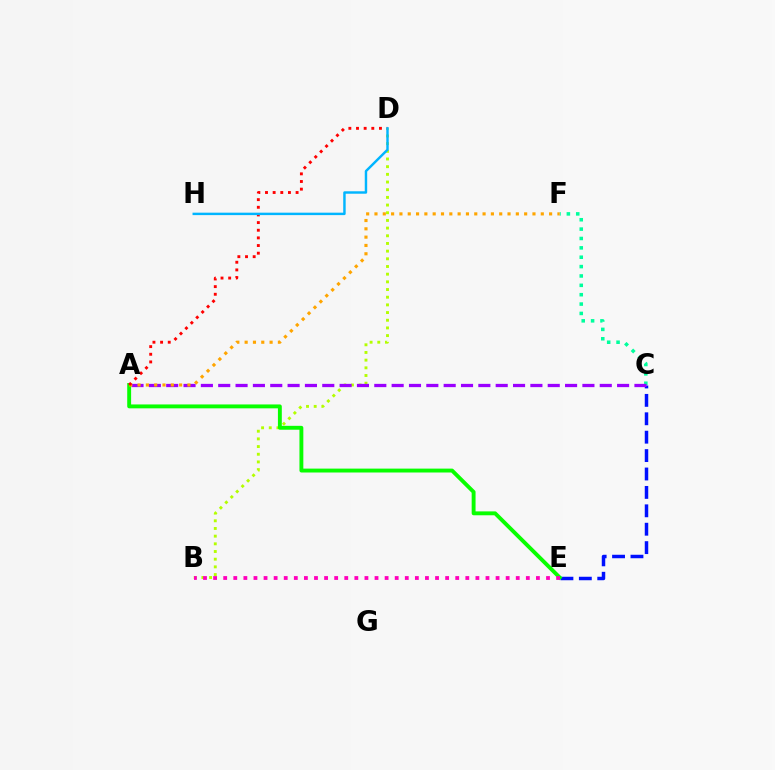{('C', 'E'): [{'color': '#0010ff', 'line_style': 'dashed', 'thickness': 2.5}], ('C', 'F'): [{'color': '#00ff9d', 'line_style': 'dotted', 'thickness': 2.55}], ('B', 'D'): [{'color': '#b3ff00', 'line_style': 'dotted', 'thickness': 2.09}], ('A', 'C'): [{'color': '#9b00ff', 'line_style': 'dashed', 'thickness': 2.36}], ('A', 'E'): [{'color': '#08ff00', 'line_style': 'solid', 'thickness': 2.8}], ('A', 'F'): [{'color': '#ffa500', 'line_style': 'dotted', 'thickness': 2.26}], ('A', 'D'): [{'color': '#ff0000', 'line_style': 'dotted', 'thickness': 2.08}], ('B', 'E'): [{'color': '#ff00bd', 'line_style': 'dotted', 'thickness': 2.74}], ('D', 'H'): [{'color': '#00b5ff', 'line_style': 'solid', 'thickness': 1.75}]}